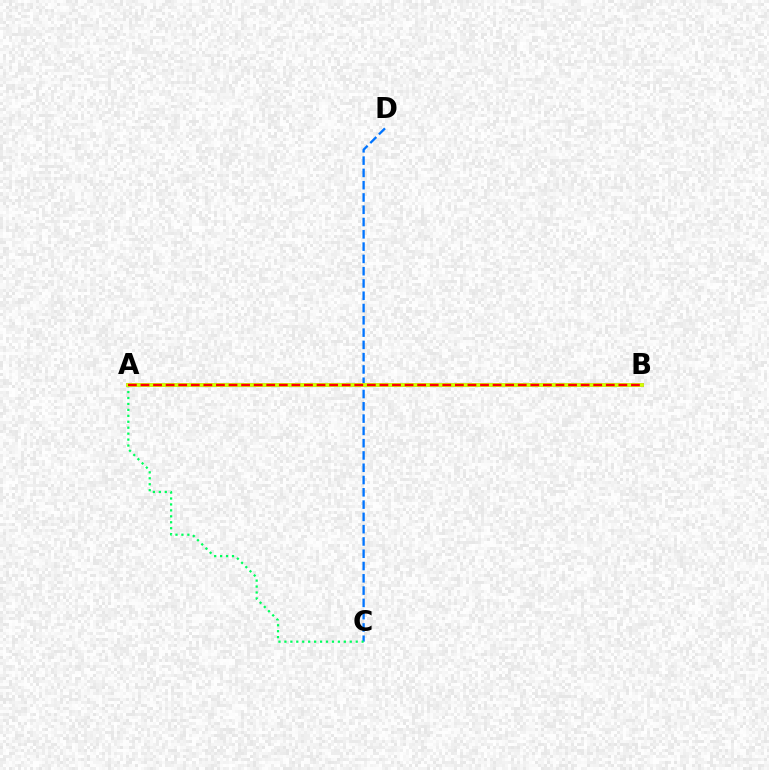{('C', 'D'): [{'color': '#0074ff', 'line_style': 'dashed', 'thickness': 1.67}], ('A', 'B'): [{'color': '#b900ff', 'line_style': 'solid', 'thickness': 2.9}, {'color': '#d1ff00', 'line_style': 'solid', 'thickness': 2.76}, {'color': '#ff0000', 'line_style': 'dashed', 'thickness': 1.71}], ('A', 'C'): [{'color': '#00ff5c', 'line_style': 'dotted', 'thickness': 1.61}]}